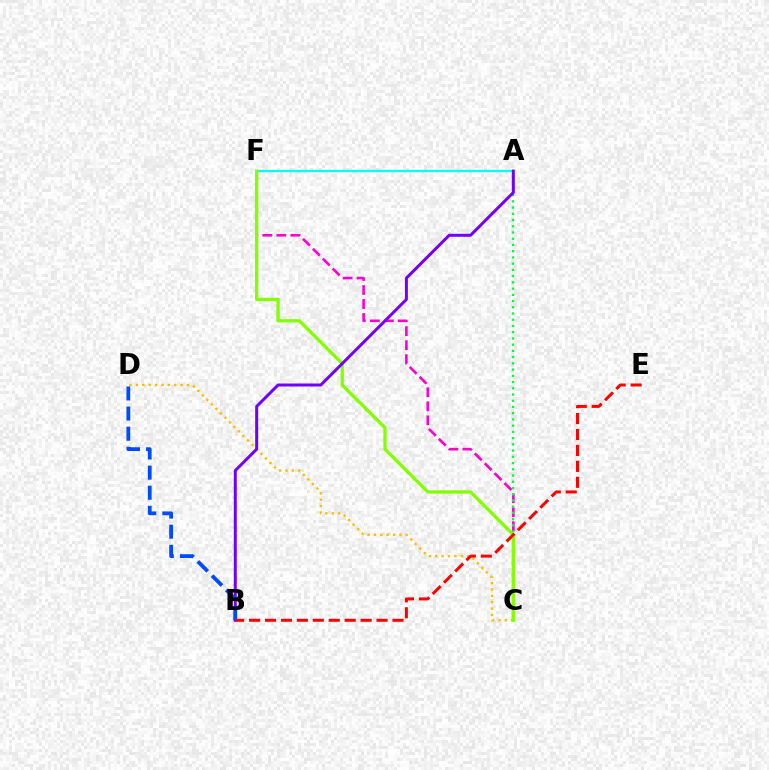{('C', 'D'): [{'color': '#ffbd00', 'line_style': 'dotted', 'thickness': 1.73}], ('C', 'F'): [{'color': '#ff00cf', 'line_style': 'dashed', 'thickness': 1.9}, {'color': '#84ff00', 'line_style': 'solid', 'thickness': 2.38}], ('A', 'F'): [{'color': '#00fff6', 'line_style': 'solid', 'thickness': 1.65}], ('A', 'C'): [{'color': '#00ff39', 'line_style': 'dotted', 'thickness': 1.69}], ('A', 'B'): [{'color': '#7200ff', 'line_style': 'solid', 'thickness': 2.15}], ('B', 'D'): [{'color': '#004bff', 'line_style': 'dashed', 'thickness': 2.73}], ('B', 'E'): [{'color': '#ff0000', 'line_style': 'dashed', 'thickness': 2.16}]}